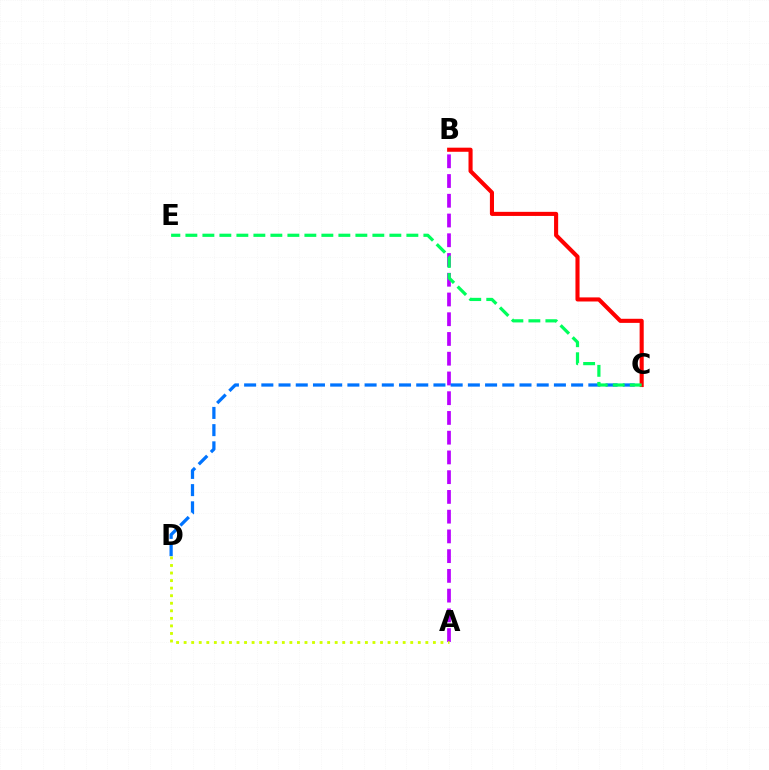{('A', 'B'): [{'color': '#b900ff', 'line_style': 'dashed', 'thickness': 2.68}], ('C', 'D'): [{'color': '#0074ff', 'line_style': 'dashed', 'thickness': 2.34}], ('B', 'C'): [{'color': '#ff0000', 'line_style': 'solid', 'thickness': 2.95}], ('A', 'D'): [{'color': '#d1ff00', 'line_style': 'dotted', 'thickness': 2.05}], ('C', 'E'): [{'color': '#00ff5c', 'line_style': 'dashed', 'thickness': 2.31}]}